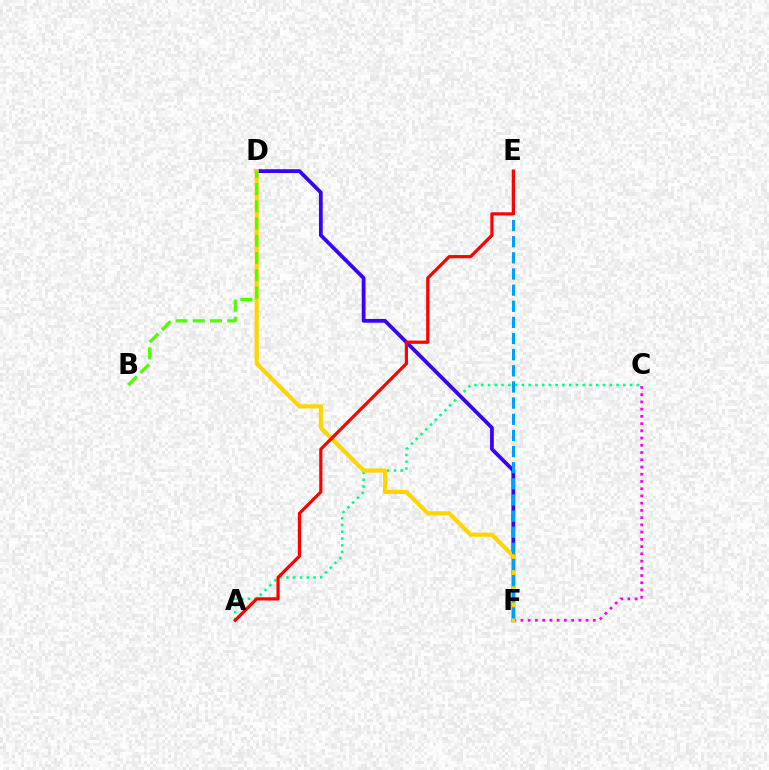{('C', 'F'): [{'color': '#ff00ed', 'line_style': 'dotted', 'thickness': 1.97}], ('A', 'C'): [{'color': '#00ff86', 'line_style': 'dotted', 'thickness': 1.84}], ('D', 'F'): [{'color': '#3700ff', 'line_style': 'solid', 'thickness': 2.71}, {'color': '#ffd500', 'line_style': 'solid', 'thickness': 2.96}], ('E', 'F'): [{'color': '#009eff', 'line_style': 'dashed', 'thickness': 2.19}], ('B', 'D'): [{'color': '#4fff00', 'line_style': 'dashed', 'thickness': 2.34}], ('A', 'E'): [{'color': '#ff0000', 'line_style': 'solid', 'thickness': 2.31}]}